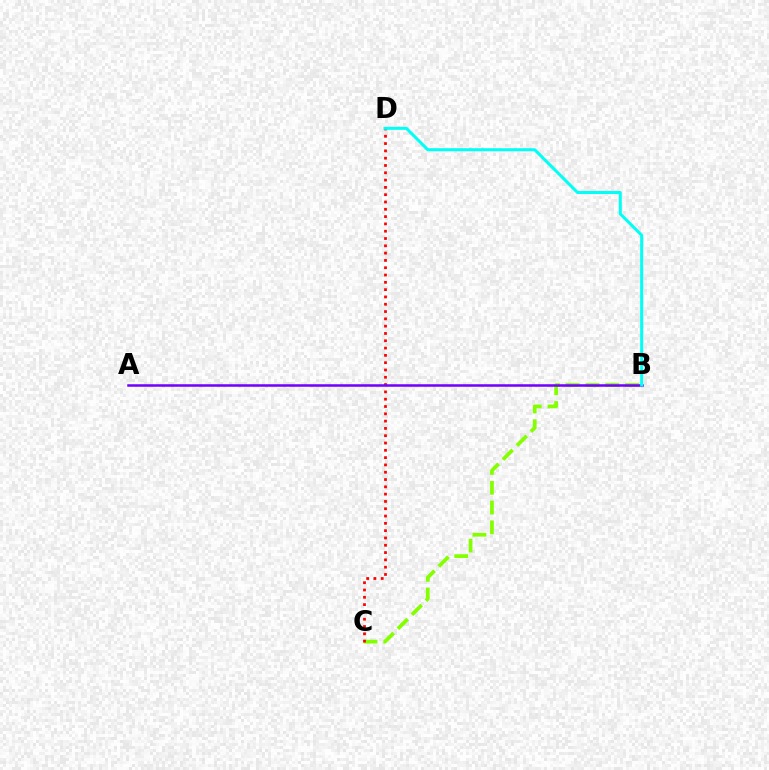{('B', 'C'): [{'color': '#84ff00', 'line_style': 'dashed', 'thickness': 2.69}], ('C', 'D'): [{'color': '#ff0000', 'line_style': 'dotted', 'thickness': 1.98}], ('A', 'B'): [{'color': '#7200ff', 'line_style': 'solid', 'thickness': 1.82}], ('B', 'D'): [{'color': '#00fff6', 'line_style': 'solid', 'thickness': 2.17}]}